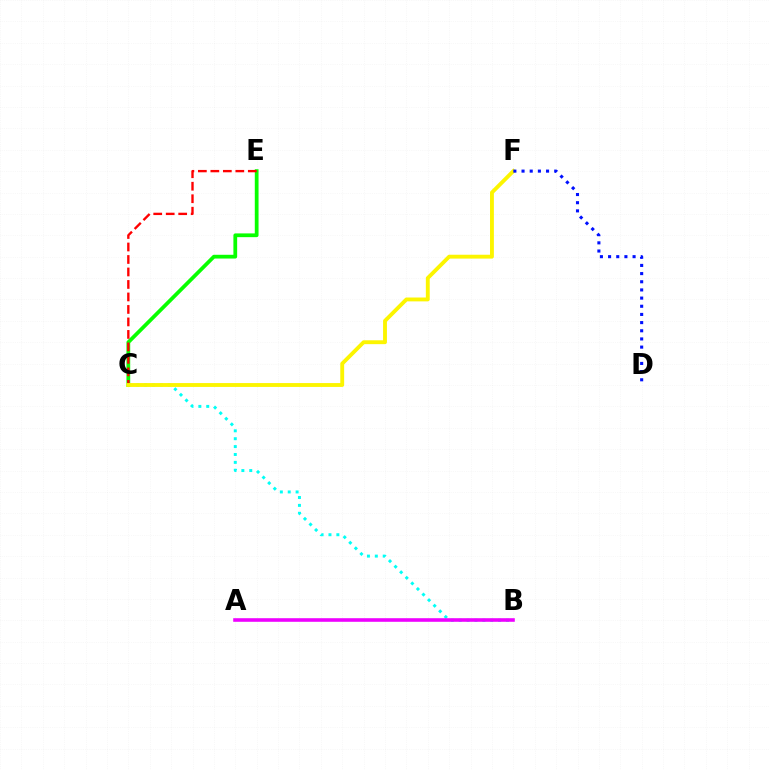{('C', 'E'): [{'color': '#08ff00', 'line_style': 'solid', 'thickness': 2.7}, {'color': '#ff0000', 'line_style': 'dashed', 'thickness': 1.7}], ('B', 'C'): [{'color': '#00fff6', 'line_style': 'dotted', 'thickness': 2.14}], ('C', 'F'): [{'color': '#fcf500', 'line_style': 'solid', 'thickness': 2.78}], ('D', 'F'): [{'color': '#0010ff', 'line_style': 'dotted', 'thickness': 2.22}], ('A', 'B'): [{'color': '#ee00ff', 'line_style': 'solid', 'thickness': 2.58}]}